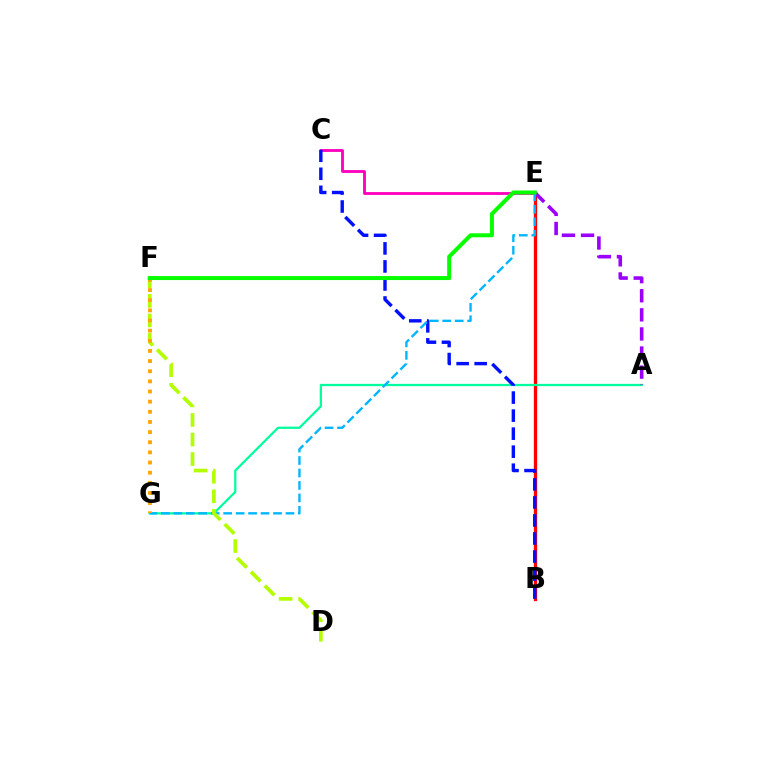{('B', 'E'): [{'color': '#ff0000', 'line_style': 'solid', 'thickness': 2.39}], ('C', 'E'): [{'color': '#ff00bd', 'line_style': 'solid', 'thickness': 2.05}], ('A', 'G'): [{'color': '#00ff9d', 'line_style': 'solid', 'thickness': 1.62}], ('B', 'C'): [{'color': '#0010ff', 'line_style': 'dashed', 'thickness': 2.45}], ('A', 'E'): [{'color': '#9b00ff', 'line_style': 'dashed', 'thickness': 2.59}], ('E', 'G'): [{'color': '#00b5ff', 'line_style': 'dashed', 'thickness': 1.69}], ('D', 'F'): [{'color': '#b3ff00', 'line_style': 'dashed', 'thickness': 2.65}], ('F', 'G'): [{'color': '#ffa500', 'line_style': 'dotted', 'thickness': 2.76}], ('E', 'F'): [{'color': '#08ff00', 'line_style': 'solid', 'thickness': 2.88}]}